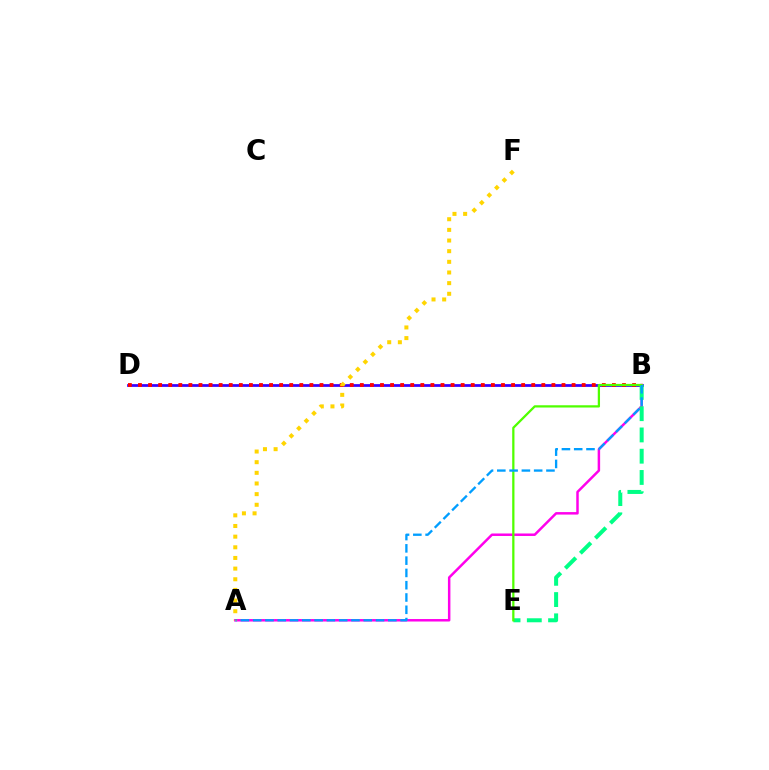{('B', 'D'): [{'color': '#3700ff', 'line_style': 'solid', 'thickness': 1.98}, {'color': '#ff0000', 'line_style': 'dotted', 'thickness': 2.74}], ('A', 'B'): [{'color': '#ff00ed', 'line_style': 'solid', 'thickness': 1.79}, {'color': '#009eff', 'line_style': 'dashed', 'thickness': 1.67}], ('B', 'E'): [{'color': '#00ff86', 'line_style': 'dashed', 'thickness': 2.89}, {'color': '#4fff00', 'line_style': 'solid', 'thickness': 1.63}], ('A', 'F'): [{'color': '#ffd500', 'line_style': 'dotted', 'thickness': 2.89}]}